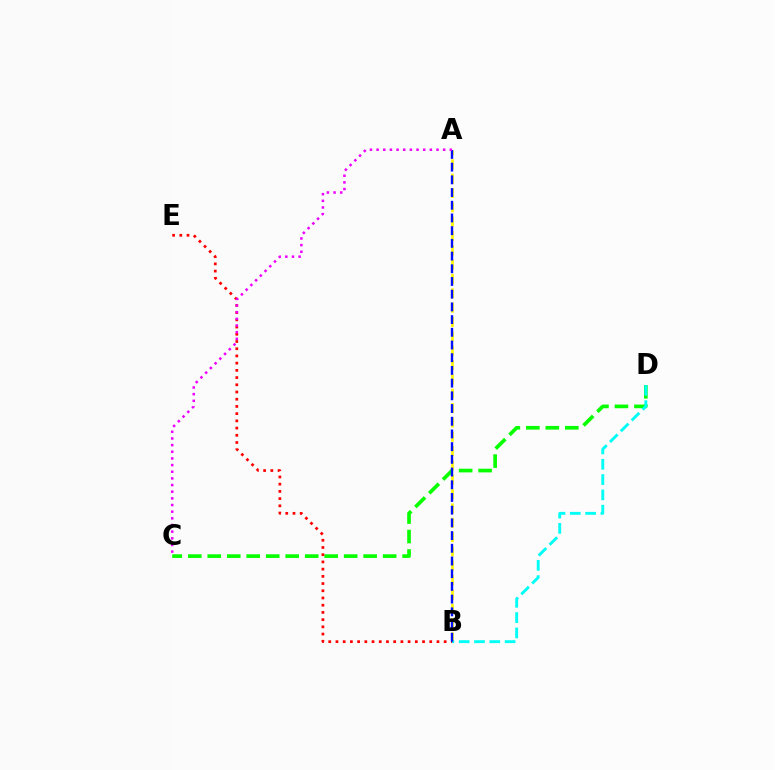{('C', 'D'): [{'color': '#08ff00', 'line_style': 'dashed', 'thickness': 2.65}], ('A', 'B'): [{'color': '#fcf500', 'line_style': 'dashed', 'thickness': 1.95}, {'color': '#0010ff', 'line_style': 'dashed', 'thickness': 1.73}], ('B', 'E'): [{'color': '#ff0000', 'line_style': 'dotted', 'thickness': 1.96}], ('B', 'D'): [{'color': '#00fff6', 'line_style': 'dashed', 'thickness': 2.08}], ('A', 'C'): [{'color': '#ee00ff', 'line_style': 'dotted', 'thickness': 1.81}]}